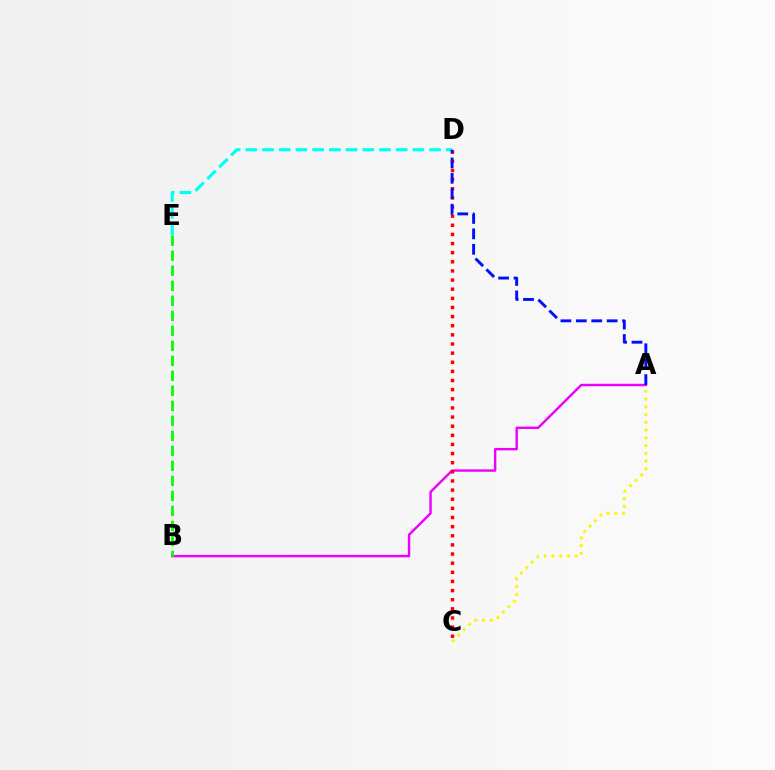{('A', 'B'): [{'color': '#ee00ff', 'line_style': 'solid', 'thickness': 1.74}], ('A', 'C'): [{'color': '#fcf500', 'line_style': 'dotted', 'thickness': 2.11}], ('C', 'D'): [{'color': '#ff0000', 'line_style': 'dotted', 'thickness': 2.48}], ('D', 'E'): [{'color': '#00fff6', 'line_style': 'dashed', 'thickness': 2.27}], ('A', 'D'): [{'color': '#0010ff', 'line_style': 'dashed', 'thickness': 2.09}], ('B', 'E'): [{'color': '#08ff00', 'line_style': 'dashed', 'thickness': 2.04}]}